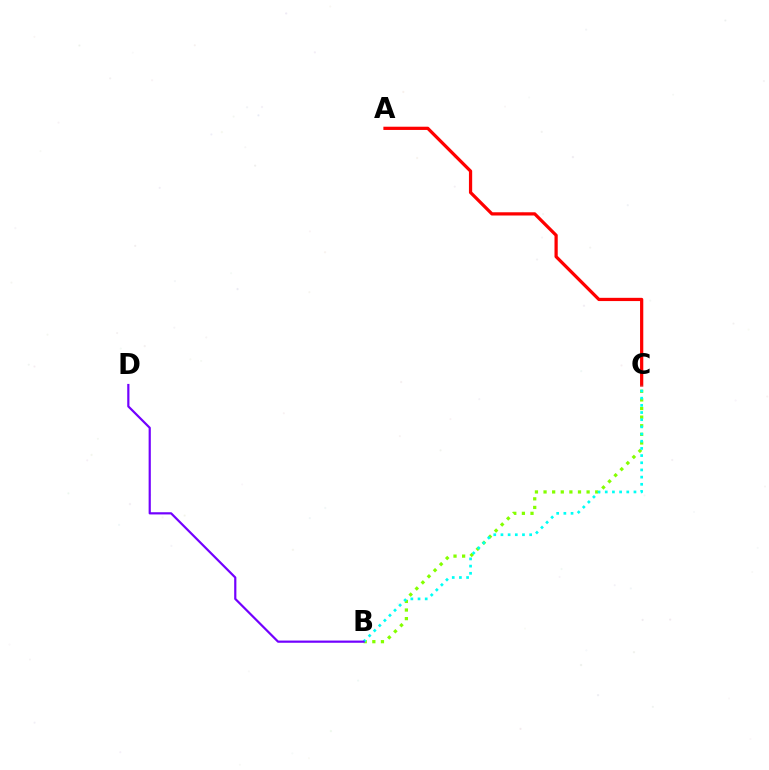{('B', 'C'): [{'color': '#84ff00', 'line_style': 'dotted', 'thickness': 2.34}, {'color': '#00fff6', 'line_style': 'dotted', 'thickness': 1.95}], ('A', 'C'): [{'color': '#ff0000', 'line_style': 'solid', 'thickness': 2.33}], ('B', 'D'): [{'color': '#7200ff', 'line_style': 'solid', 'thickness': 1.58}]}